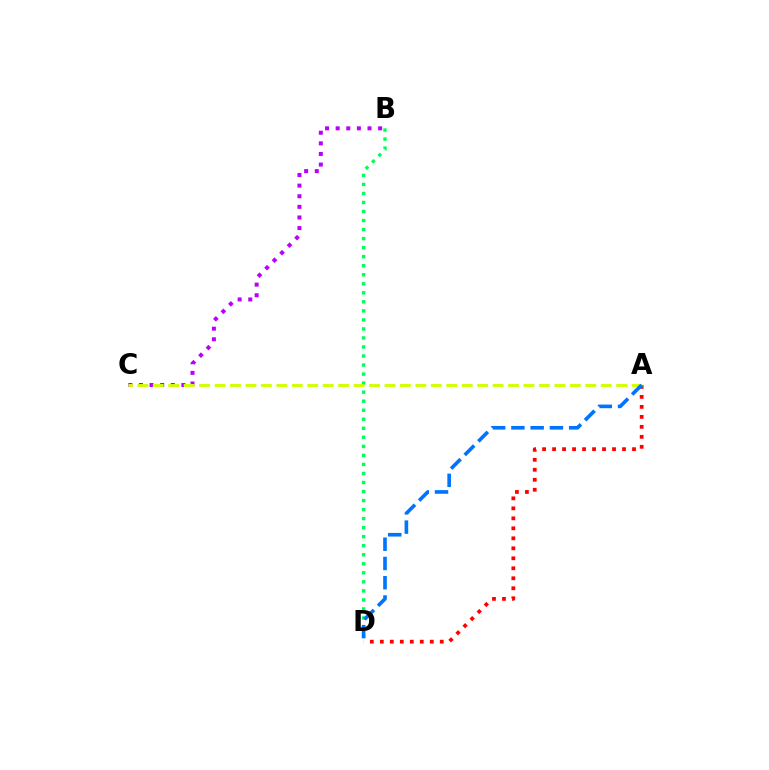{('B', 'D'): [{'color': '#00ff5c', 'line_style': 'dotted', 'thickness': 2.45}], ('A', 'D'): [{'color': '#ff0000', 'line_style': 'dotted', 'thickness': 2.71}, {'color': '#0074ff', 'line_style': 'dashed', 'thickness': 2.62}], ('B', 'C'): [{'color': '#b900ff', 'line_style': 'dotted', 'thickness': 2.88}], ('A', 'C'): [{'color': '#d1ff00', 'line_style': 'dashed', 'thickness': 2.1}]}